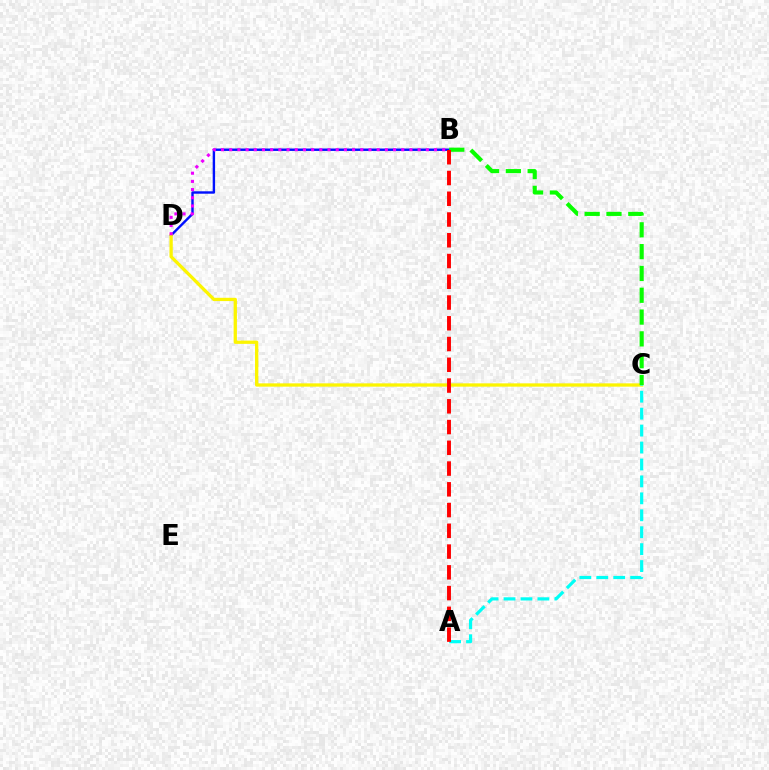{('B', 'D'): [{'color': '#0010ff', 'line_style': 'solid', 'thickness': 1.73}, {'color': '#ee00ff', 'line_style': 'dotted', 'thickness': 2.23}], ('C', 'D'): [{'color': '#fcf500', 'line_style': 'solid', 'thickness': 2.37}], ('A', 'C'): [{'color': '#00fff6', 'line_style': 'dashed', 'thickness': 2.3}], ('B', 'C'): [{'color': '#08ff00', 'line_style': 'dashed', 'thickness': 2.96}], ('A', 'B'): [{'color': '#ff0000', 'line_style': 'dashed', 'thickness': 2.82}]}